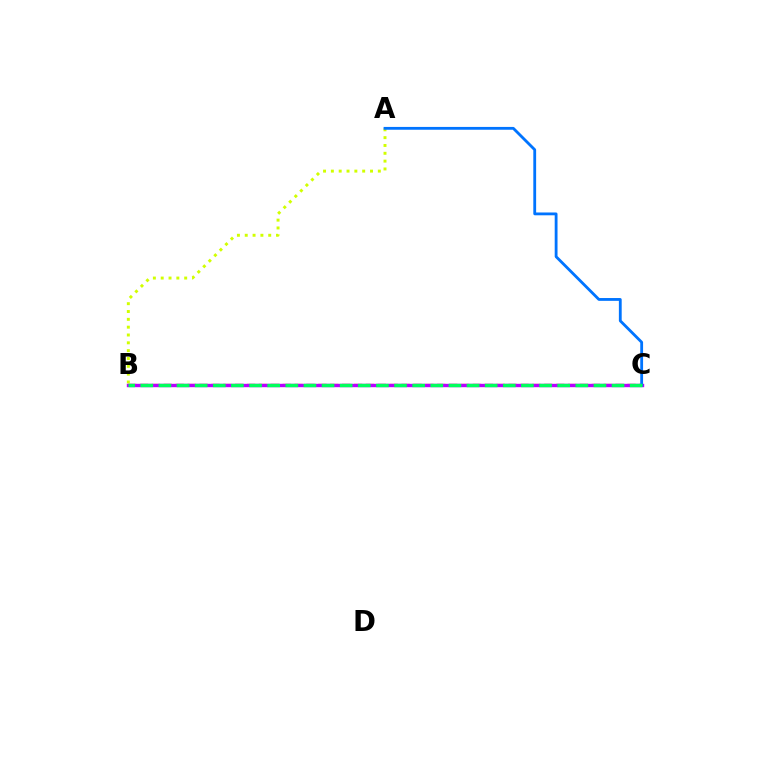{('A', 'B'): [{'color': '#d1ff00', 'line_style': 'dotted', 'thickness': 2.13}], ('B', 'C'): [{'color': '#ff0000', 'line_style': 'dashed', 'thickness': 1.62}, {'color': '#b900ff', 'line_style': 'solid', 'thickness': 2.43}, {'color': '#00ff5c', 'line_style': 'dashed', 'thickness': 2.46}], ('A', 'C'): [{'color': '#0074ff', 'line_style': 'solid', 'thickness': 2.03}]}